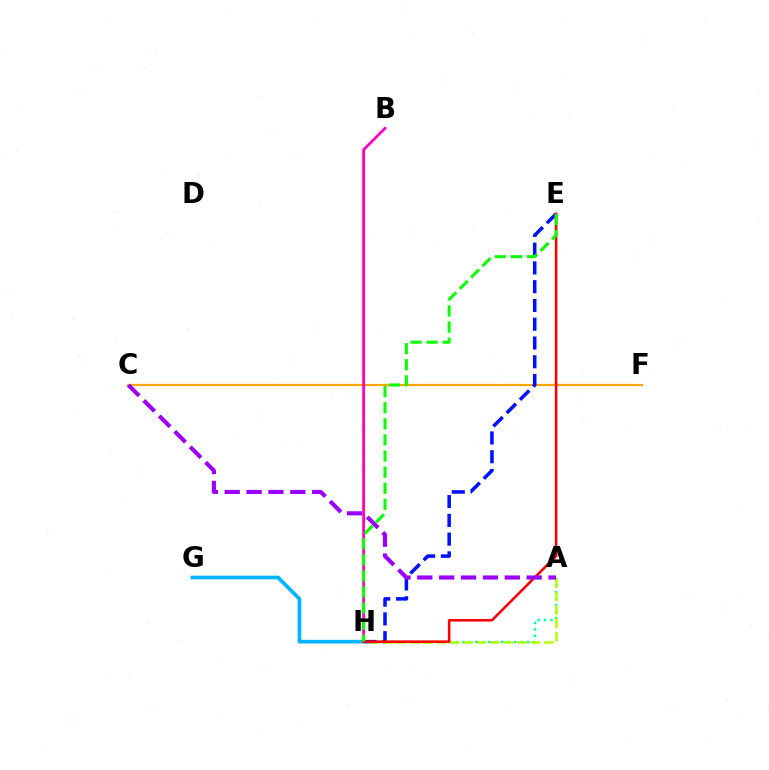{('A', 'H'): [{'color': '#00ff9d', 'line_style': 'dotted', 'thickness': 1.76}, {'color': '#b3ff00', 'line_style': 'dashed', 'thickness': 1.82}], ('C', 'F'): [{'color': '#ffa500', 'line_style': 'solid', 'thickness': 1.61}], ('E', 'H'): [{'color': '#0010ff', 'line_style': 'dashed', 'thickness': 2.55}, {'color': '#ff0000', 'line_style': 'solid', 'thickness': 1.84}, {'color': '#08ff00', 'line_style': 'dashed', 'thickness': 2.19}], ('G', 'H'): [{'color': '#00b5ff', 'line_style': 'solid', 'thickness': 2.65}], ('B', 'H'): [{'color': '#ff00bd', 'line_style': 'solid', 'thickness': 2.0}], ('A', 'C'): [{'color': '#9b00ff', 'line_style': 'dashed', 'thickness': 2.97}]}